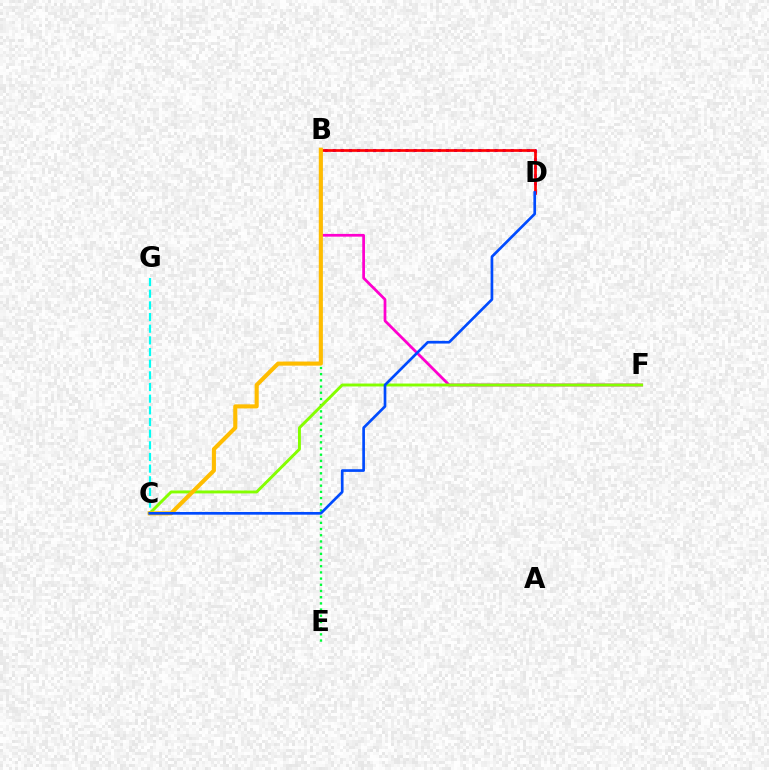{('B', 'D'): [{'color': '#7200ff', 'line_style': 'dotted', 'thickness': 2.2}, {'color': '#ff0000', 'line_style': 'solid', 'thickness': 1.94}], ('B', 'F'): [{'color': '#ff00cf', 'line_style': 'solid', 'thickness': 1.97}], ('B', 'E'): [{'color': '#00ff39', 'line_style': 'dotted', 'thickness': 1.68}], ('C', 'G'): [{'color': '#00fff6', 'line_style': 'dashed', 'thickness': 1.58}], ('C', 'F'): [{'color': '#84ff00', 'line_style': 'solid', 'thickness': 2.1}], ('B', 'C'): [{'color': '#ffbd00', 'line_style': 'solid', 'thickness': 2.95}], ('C', 'D'): [{'color': '#004bff', 'line_style': 'solid', 'thickness': 1.93}]}